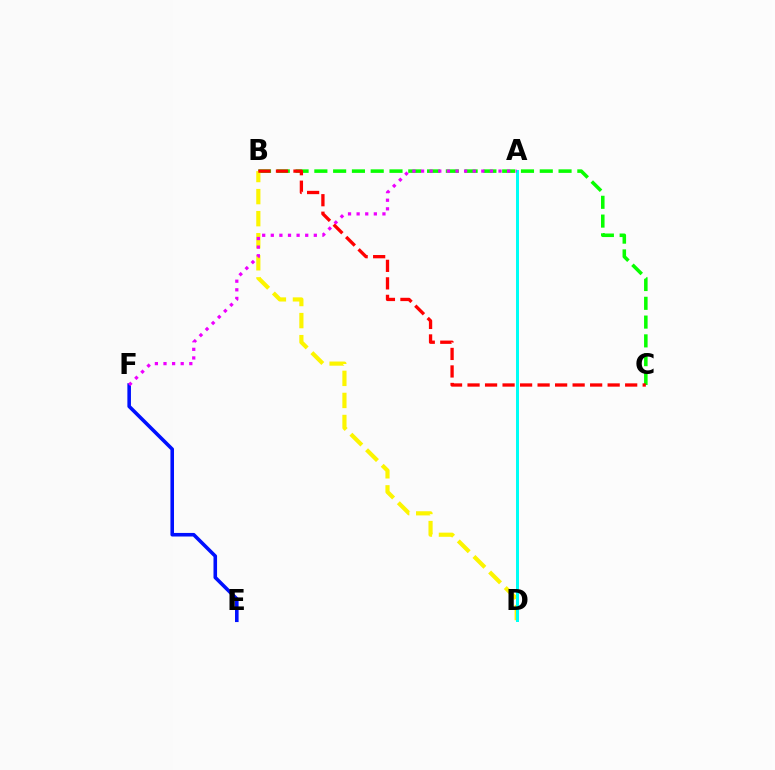{('E', 'F'): [{'color': '#0010ff', 'line_style': 'solid', 'thickness': 2.58}], ('B', 'C'): [{'color': '#08ff00', 'line_style': 'dashed', 'thickness': 2.55}, {'color': '#ff0000', 'line_style': 'dashed', 'thickness': 2.38}], ('B', 'D'): [{'color': '#fcf500', 'line_style': 'dashed', 'thickness': 3.0}], ('A', 'D'): [{'color': '#00fff6', 'line_style': 'solid', 'thickness': 2.16}], ('A', 'F'): [{'color': '#ee00ff', 'line_style': 'dotted', 'thickness': 2.34}]}